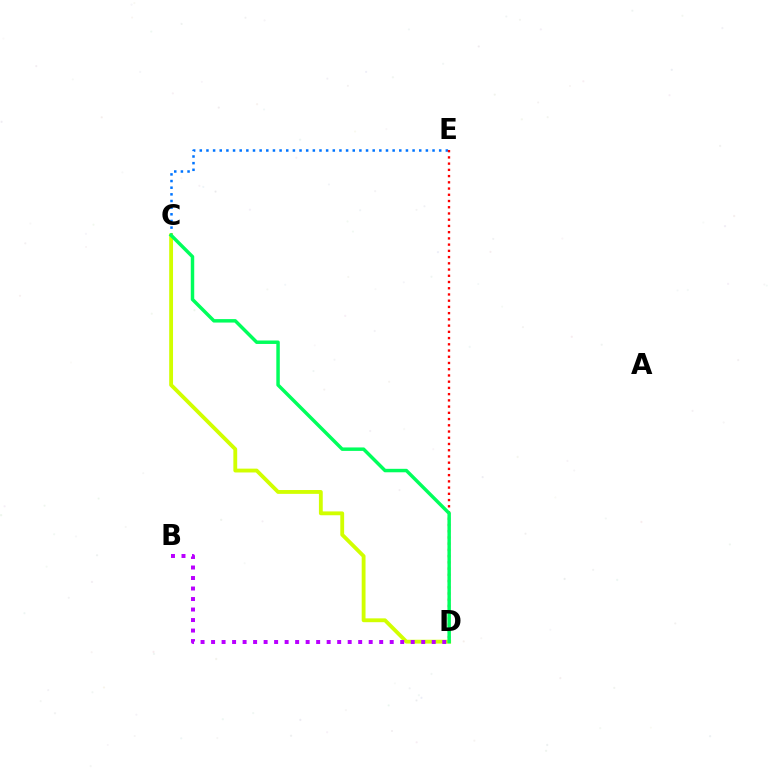{('C', 'E'): [{'color': '#0074ff', 'line_style': 'dotted', 'thickness': 1.81}], ('C', 'D'): [{'color': '#d1ff00', 'line_style': 'solid', 'thickness': 2.76}, {'color': '#00ff5c', 'line_style': 'solid', 'thickness': 2.49}], ('D', 'E'): [{'color': '#ff0000', 'line_style': 'dotted', 'thickness': 1.69}], ('B', 'D'): [{'color': '#b900ff', 'line_style': 'dotted', 'thickness': 2.85}]}